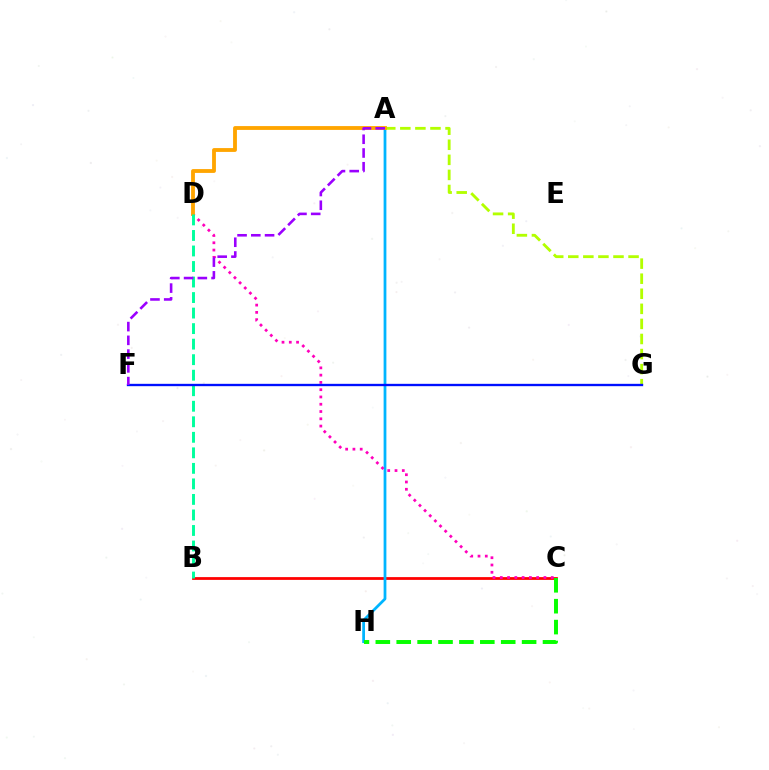{('B', 'C'): [{'color': '#ff0000', 'line_style': 'solid', 'thickness': 2.0}], ('A', 'H'): [{'color': '#00b5ff', 'line_style': 'solid', 'thickness': 1.99}], ('C', 'D'): [{'color': '#ff00bd', 'line_style': 'dotted', 'thickness': 1.98}], ('C', 'H'): [{'color': '#08ff00', 'line_style': 'dashed', 'thickness': 2.84}], ('A', 'G'): [{'color': '#b3ff00', 'line_style': 'dashed', 'thickness': 2.05}], ('A', 'D'): [{'color': '#ffa500', 'line_style': 'solid', 'thickness': 2.76}], ('B', 'D'): [{'color': '#00ff9d', 'line_style': 'dashed', 'thickness': 2.11}], ('F', 'G'): [{'color': '#0010ff', 'line_style': 'solid', 'thickness': 1.69}], ('A', 'F'): [{'color': '#9b00ff', 'line_style': 'dashed', 'thickness': 1.87}]}